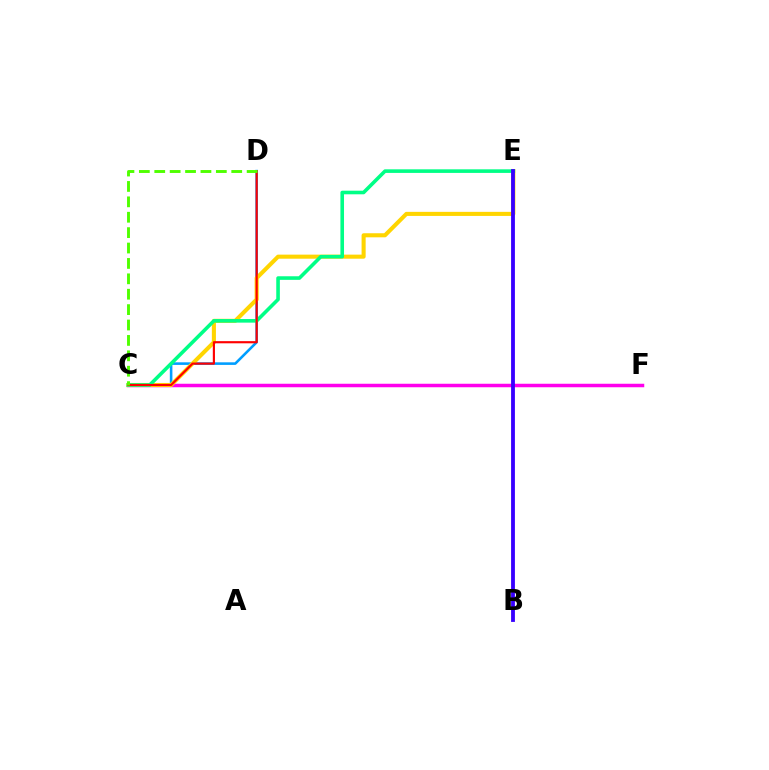{('C', 'D'): [{'color': '#009eff', 'line_style': 'solid', 'thickness': 1.86}, {'color': '#ff0000', 'line_style': 'solid', 'thickness': 1.55}, {'color': '#4fff00', 'line_style': 'dashed', 'thickness': 2.09}], ('C', 'F'): [{'color': '#ff00ed', 'line_style': 'solid', 'thickness': 2.52}], ('C', 'E'): [{'color': '#ffd500', 'line_style': 'solid', 'thickness': 2.93}, {'color': '#00ff86', 'line_style': 'solid', 'thickness': 2.59}], ('B', 'E'): [{'color': '#3700ff', 'line_style': 'solid', 'thickness': 2.75}]}